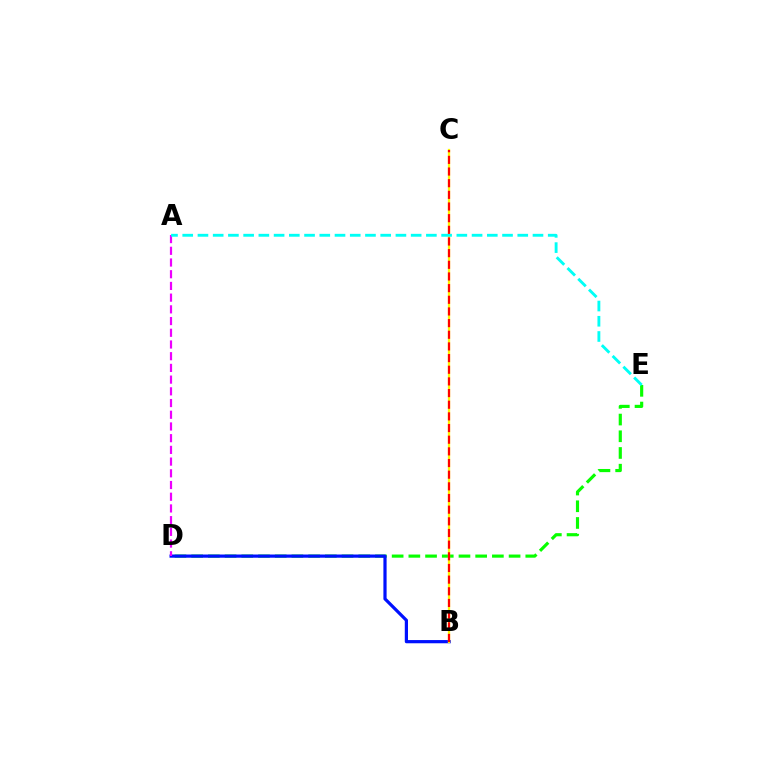{('D', 'E'): [{'color': '#08ff00', 'line_style': 'dashed', 'thickness': 2.27}], ('B', 'D'): [{'color': '#0010ff', 'line_style': 'solid', 'thickness': 2.31}], ('A', 'D'): [{'color': '#ee00ff', 'line_style': 'dashed', 'thickness': 1.59}], ('B', 'C'): [{'color': '#fcf500', 'line_style': 'solid', 'thickness': 1.65}, {'color': '#ff0000', 'line_style': 'dashed', 'thickness': 1.58}], ('A', 'E'): [{'color': '#00fff6', 'line_style': 'dashed', 'thickness': 2.07}]}